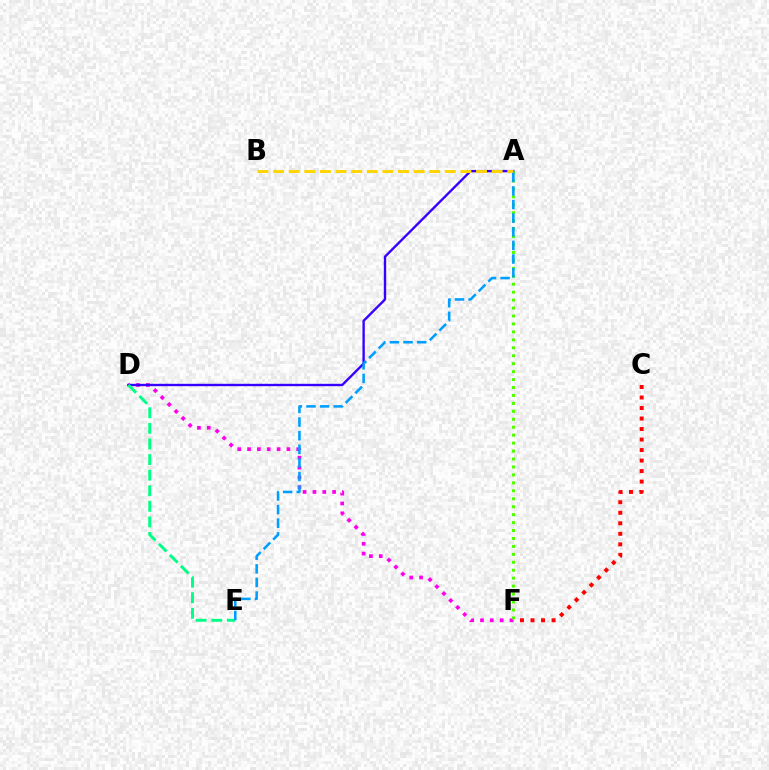{('D', 'F'): [{'color': '#ff00ed', 'line_style': 'dotted', 'thickness': 2.67}], ('A', 'D'): [{'color': '#3700ff', 'line_style': 'solid', 'thickness': 1.71}], ('D', 'E'): [{'color': '#00ff86', 'line_style': 'dashed', 'thickness': 2.12}], ('A', 'F'): [{'color': '#4fff00', 'line_style': 'dotted', 'thickness': 2.16}], ('A', 'B'): [{'color': '#ffd500', 'line_style': 'dashed', 'thickness': 2.12}], ('A', 'E'): [{'color': '#009eff', 'line_style': 'dashed', 'thickness': 1.85}], ('C', 'F'): [{'color': '#ff0000', 'line_style': 'dotted', 'thickness': 2.86}]}